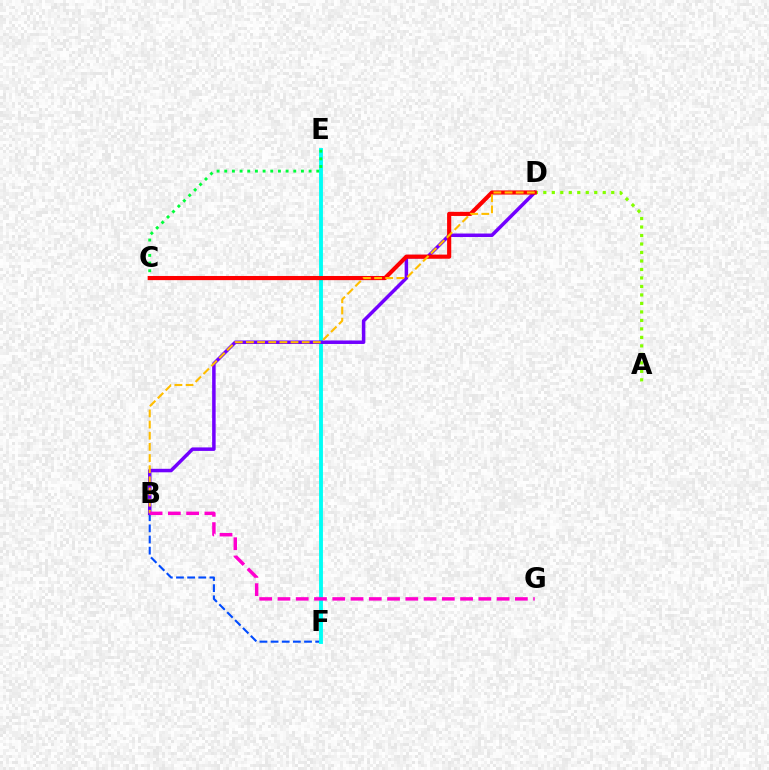{('A', 'D'): [{'color': '#84ff00', 'line_style': 'dotted', 'thickness': 2.31}], ('B', 'F'): [{'color': '#004bff', 'line_style': 'dashed', 'thickness': 1.51}], ('E', 'F'): [{'color': '#00fff6', 'line_style': 'solid', 'thickness': 2.79}], ('C', 'E'): [{'color': '#00ff39', 'line_style': 'dotted', 'thickness': 2.08}], ('B', 'D'): [{'color': '#7200ff', 'line_style': 'solid', 'thickness': 2.52}, {'color': '#ffbd00', 'line_style': 'dashed', 'thickness': 1.51}], ('C', 'D'): [{'color': '#ff0000', 'line_style': 'solid', 'thickness': 2.98}], ('B', 'G'): [{'color': '#ff00cf', 'line_style': 'dashed', 'thickness': 2.48}]}